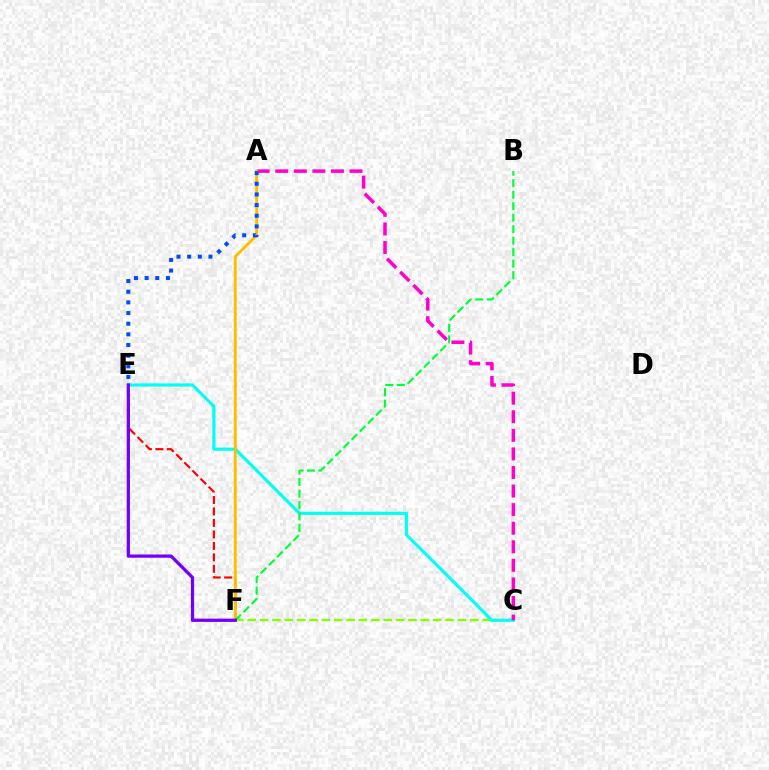{('E', 'F'): [{'color': '#ff0000', 'line_style': 'dashed', 'thickness': 1.56}, {'color': '#7200ff', 'line_style': 'solid', 'thickness': 2.34}], ('C', 'F'): [{'color': '#84ff00', 'line_style': 'dashed', 'thickness': 1.68}], ('C', 'E'): [{'color': '#00fff6', 'line_style': 'solid', 'thickness': 2.27}], ('A', 'C'): [{'color': '#ff00cf', 'line_style': 'dashed', 'thickness': 2.52}], ('A', 'F'): [{'color': '#ffbd00', 'line_style': 'solid', 'thickness': 2.08}], ('B', 'F'): [{'color': '#00ff39', 'line_style': 'dashed', 'thickness': 1.56}], ('A', 'E'): [{'color': '#004bff', 'line_style': 'dotted', 'thickness': 2.9}]}